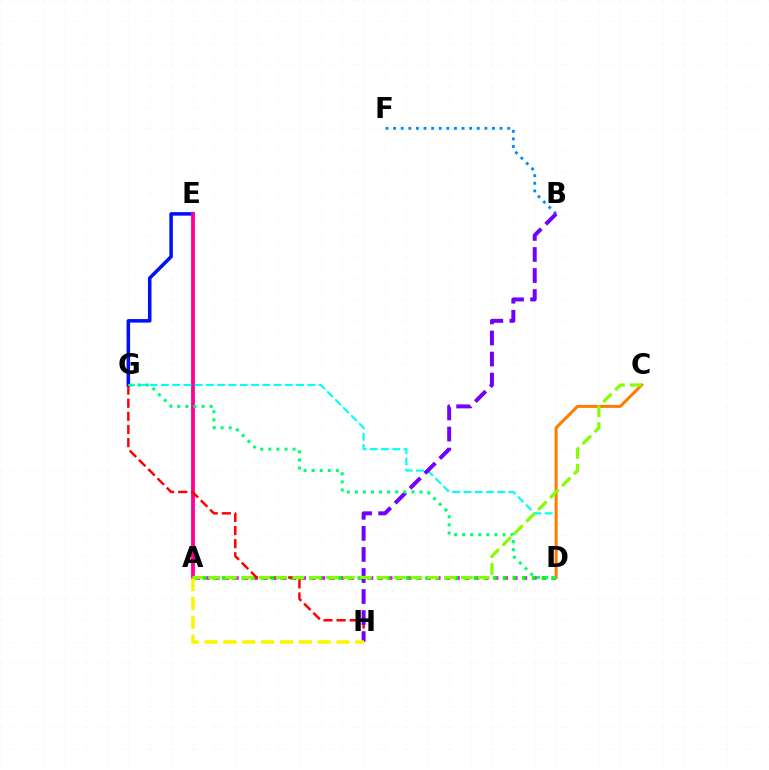{('A', 'D'): [{'color': '#ee00ff', 'line_style': 'dotted', 'thickness': 2.61}, {'color': '#08ff00', 'line_style': 'dotted', 'thickness': 2.63}], ('E', 'G'): [{'color': '#0010ff', 'line_style': 'solid', 'thickness': 2.54}], ('A', 'E'): [{'color': '#ff0094', 'line_style': 'solid', 'thickness': 2.74}], ('B', 'F'): [{'color': '#008cff', 'line_style': 'dotted', 'thickness': 2.07}], ('G', 'H'): [{'color': '#ff0000', 'line_style': 'dashed', 'thickness': 1.78}], ('D', 'G'): [{'color': '#00fff6', 'line_style': 'dashed', 'thickness': 1.53}, {'color': '#00ff74', 'line_style': 'dotted', 'thickness': 2.2}], ('B', 'H'): [{'color': '#7200ff', 'line_style': 'dashed', 'thickness': 2.86}], ('C', 'D'): [{'color': '#ff7c00', 'line_style': 'solid', 'thickness': 2.17}], ('A', 'H'): [{'color': '#fcf500', 'line_style': 'dashed', 'thickness': 2.56}], ('A', 'C'): [{'color': '#84ff00', 'line_style': 'dashed', 'thickness': 2.29}]}